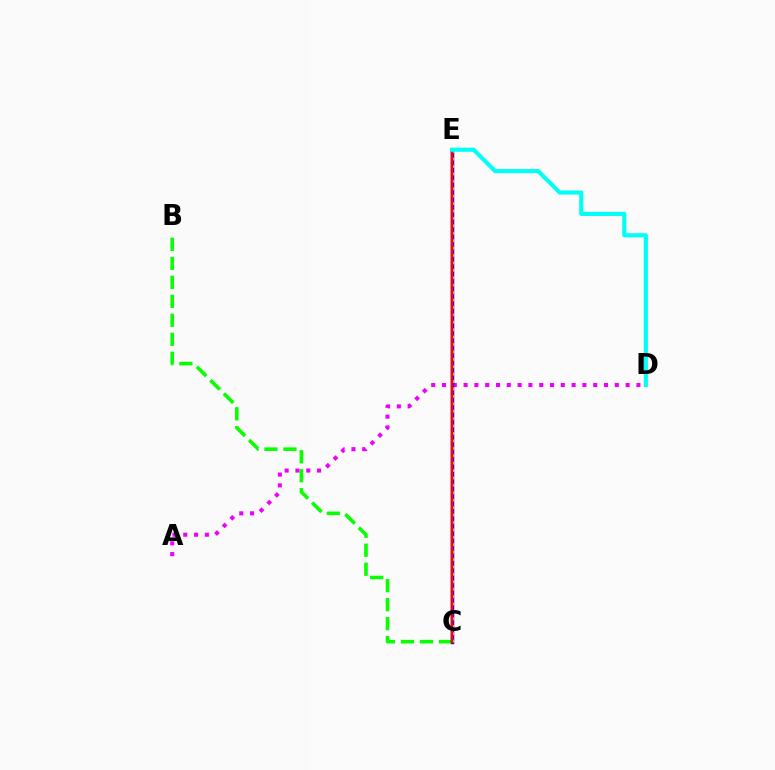{('B', 'C'): [{'color': '#08ff00', 'line_style': 'dashed', 'thickness': 2.58}], ('A', 'D'): [{'color': '#ee00ff', 'line_style': 'dotted', 'thickness': 2.93}], ('C', 'E'): [{'color': '#0010ff', 'line_style': 'solid', 'thickness': 2.52}, {'color': '#fcf500', 'line_style': 'dotted', 'thickness': 2.01}, {'color': '#ff0000', 'line_style': 'solid', 'thickness': 1.8}], ('D', 'E'): [{'color': '#00fff6', 'line_style': 'solid', 'thickness': 2.97}]}